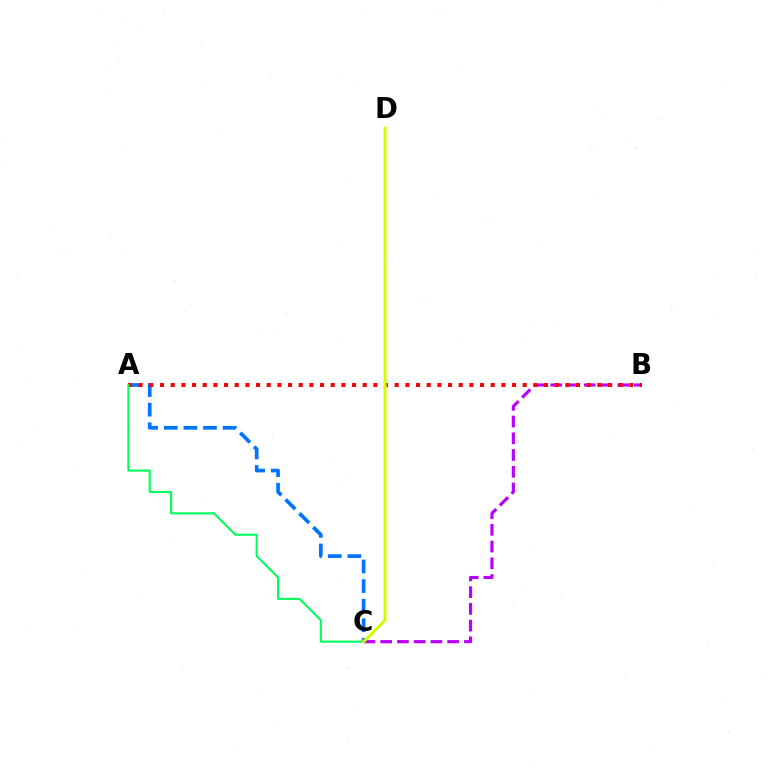{('A', 'C'): [{'color': '#0074ff', 'line_style': 'dashed', 'thickness': 2.66}, {'color': '#00ff5c', 'line_style': 'solid', 'thickness': 1.51}], ('B', 'C'): [{'color': '#b900ff', 'line_style': 'dashed', 'thickness': 2.27}], ('A', 'B'): [{'color': '#ff0000', 'line_style': 'dotted', 'thickness': 2.9}], ('C', 'D'): [{'color': '#d1ff00', 'line_style': 'solid', 'thickness': 2.18}]}